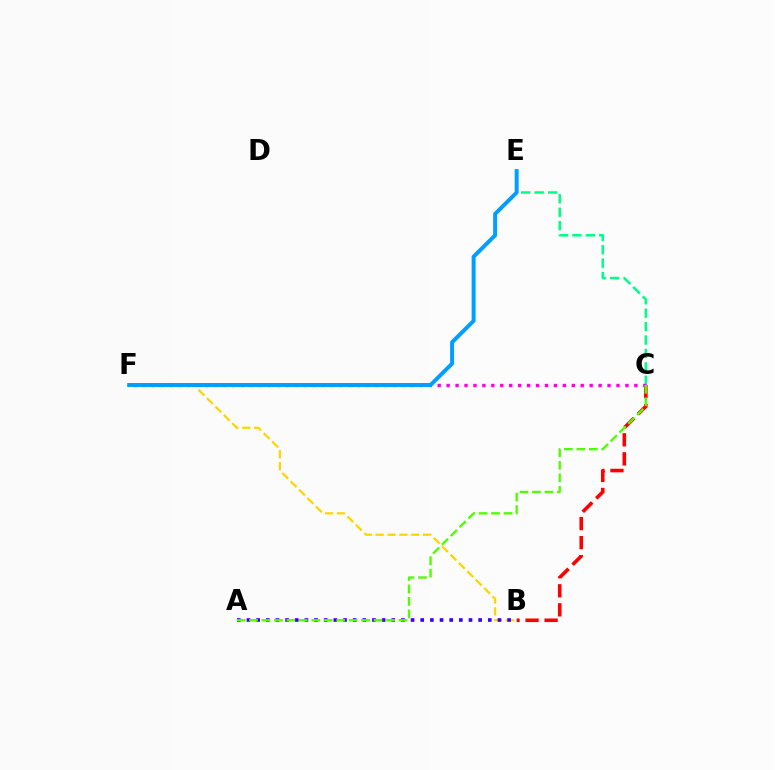{('C', 'E'): [{'color': '#00ff86', 'line_style': 'dashed', 'thickness': 1.82}], ('B', 'C'): [{'color': '#ff0000', 'line_style': 'dashed', 'thickness': 2.59}], ('B', 'F'): [{'color': '#ffd500', 'line_style': 'dashed', 'thickness': 1.61}], ('C', 'F'): [{'color': '#ff00ed', 'line_style': 'dotted', 'thickness': 2.43}], ('E', 'F'): [{'color': '#009eff', 'line_style': 'solid', 'thickness': 2.85}], ('A', 'B'): [{'color': '#3700ff', 'line_style': 'dotted', 'thickness': 2.62}], ('A', 'C'): [{'color': '#4fff00', 'line_style': 'dashed', 'thickness': 1.69}]}